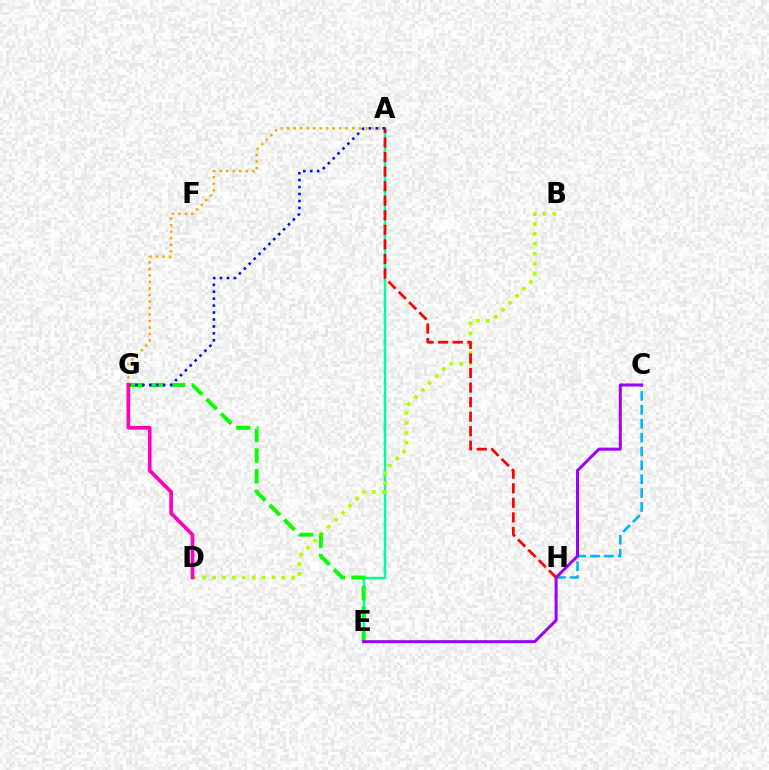{('A', 'E'): [{'color': '#00ff9d', 'line_style': 'solid', 'thickness': 1.78}], ('A', 'G'): [{'color': '#ffa500', 'line_style': 'dotted', 'thickness': 1.77}, {'color': '#0010ff', 'line_style': 'dotted', 'thickness': 1.88}], ('B', 'D'): [{'color': '#b3ff00', 'line_style': 'dotted', 'thickness': 2.69}], ('E', 'G'): [{'color': '#08ff00', 'line_style': 'dashed', 'thickness': 2.81}], ('C', 'H'): [{'color': '#00b5ff', 'line_style': 'dashed', 'thickness': 1.88}], ('C', 'E'): [{'color': '#9b00ff', 'line_style': 'solid', 'thickness': 2.16}], ('A', 'H'): [{'color': '#ff0000', 'line_style': 'dashed', 'thickness': 1.98}], ('D', 'G'): [{'color': '#ff00bd', 'line_style': 'solid', 'thickness': 2.66}]}